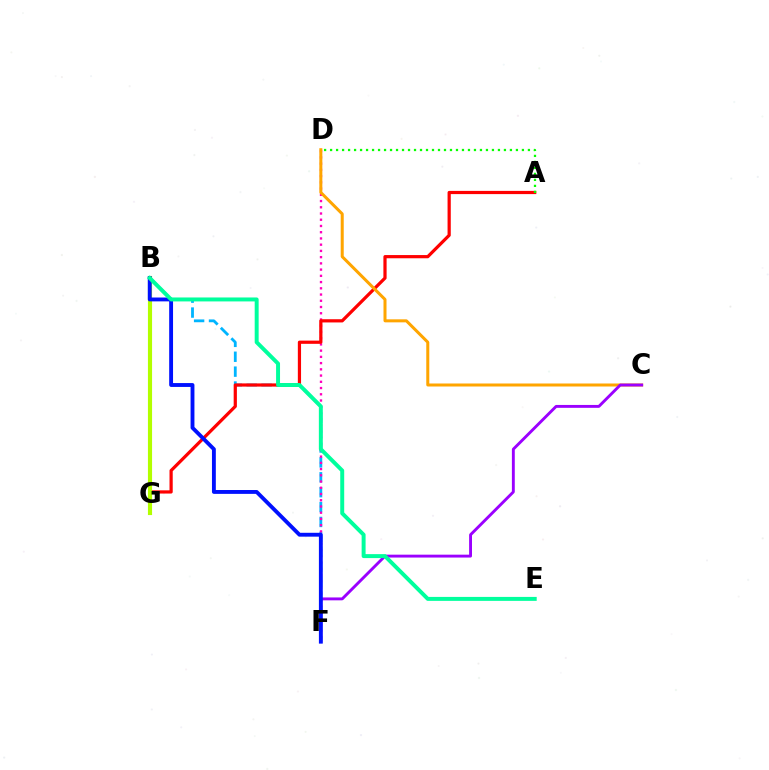{('B', 'F'): [{'color': '#00b5ff', 'line_style': 'dashed', 'thickness': 2.02}, {'color': '#0010ff', 'line_style': 'solid', 'thickness': 2.78}], ('D', 'F'): [{'color': '#ff00bd', 'line_style': 'dotted', 'thickness': 1.69}], ('A', 'G'): [{'color': '#ff0000', 'line_style': 'solid', 'thickness': 2.31}], ('C', 'D'): [{'color': '#ffa500', 'line_style': 'solid', 'thickness': 2.17}], ('C', 'F'): [{'color': '#9b00ff', 'line_style': 'solid', 'thickness': 2.08}], ('B', 'G'): [{'color': '#b3ff00', 'line_style': 'solid', 'thickness': 2.97}], ('A', 'D'): [{'color': '#08ff00', 'line_style': 'dotted', 'thickness': 1.63}], ('B', 'E'): [{'color': '#00ff9d', 'line_style': 'solid', 'thickness': 2.85}]}